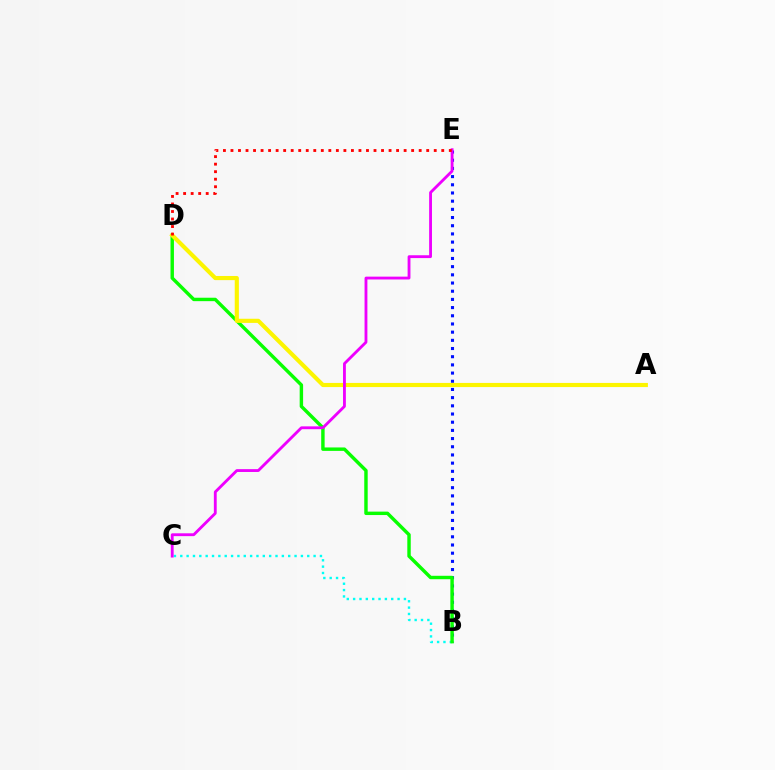{('B', 'C'): [{'color': '#00fff6', 'line_style': 'dotted', 'thickness': 1.72}], ('B', 'E'): [{'color': '#0010ff', 'line_style': 'dotted', 'thickness': 2.22}], ('B', 'D'): [{'color': '#08ff00', 'line_style': 'solid', 'thickness': 2.47}], ('A', 'D'): [{'color': '#fcf500', 'line_style': 'solid', 'thickness': 2.98}], ('C', 'E'): [{'color': '#ee00ff', 'line_style': 'solid', 'thickness': 2.05}], ('D', 'E'): [{'color': '#ff0000', 'line_style': 'dotted', 'thickness': 2.05}]}